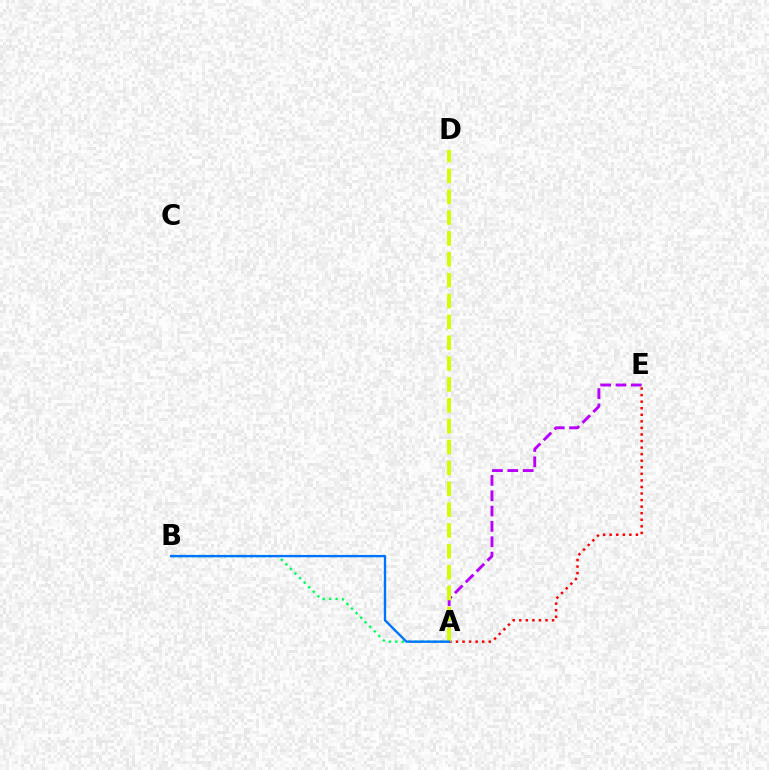{('A', 'E'): [{'color': '#b900ff', 'line_style': 'dashed', 'thickness': 2.08}, {'color': '#ff0000', 'line_style': 'dotted', 'thickness': 1.78}], ('A', 'B'): [{'color': '#00ff5c', 'line_style': 'dotted', 'thickness': 1.75}, {'color': '#0074ff', 'line_style': 'solid', 'thickness': 1.7}], ('A', 'D'): [{'color': '#d1ff00', 'line_style': 'dashed', 'thickness': 2.83}]}